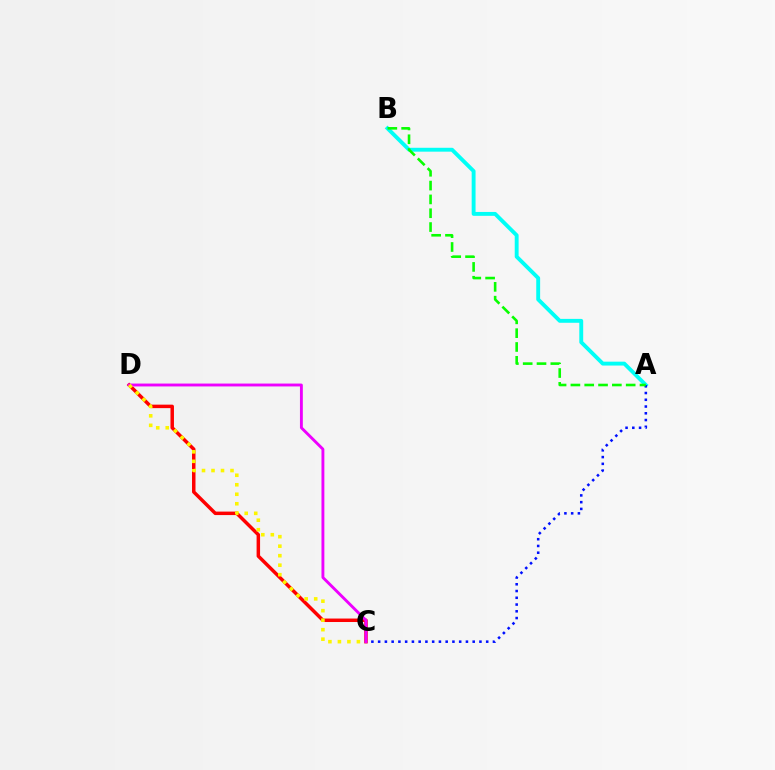{('C', 'D'): [{'color': '#ff0000', 'line_style': 'solid', 'thickness': 2.5}, {'color': '#ee00ff', 'line_style': 'solid', 'thickness': 2.07}, {'color': '#fcf500', 'line_style': 'dotted', 'thickness': 2.58}], ('A', 'B'): [{'color': '#00fff6', 'line_style': 'solid', 'thickness': 2.8}, {'color': '#08ff00', 'line_style': 'dashed', 'thickness': 1.88}], ('A', 'C'): [{'color': '#0010ff', 'line_style': 'dotted', 'thickness': 1.83}]}